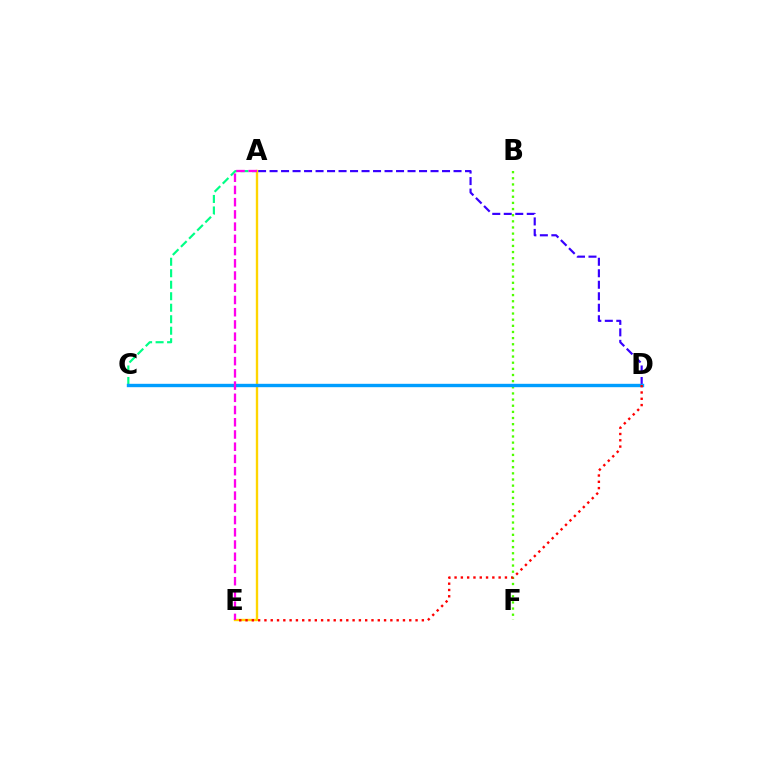{('A', 'D'): [{'color': '#3700ff', 'line_style': 'dashed', 'thickness': 1.56}], ('A', 'C'): [{'color': '#00ff86', 'line_style': 'dashed', 'thickness': 1.56}], ('B', 'F'): [{'color': '#4fff00', 'line_style': 'dotted', 'thickness': 1.67}], ('A', 'E'): [{'color': '#ffd500', 'line_style': 'solid', 'thickness': 1.7}, {'color': '#ff00ed', 'line_style': 'dashed', 'thickness': 1.66}], ('C', 'D'): [{'color': '#009eff', 'line_style': 'solid', 'thickness': 2.44}], ('D', 'E'): [{'color': '#ff0000', 'line_style': 'dotted', 'thickness': 1.71}]}